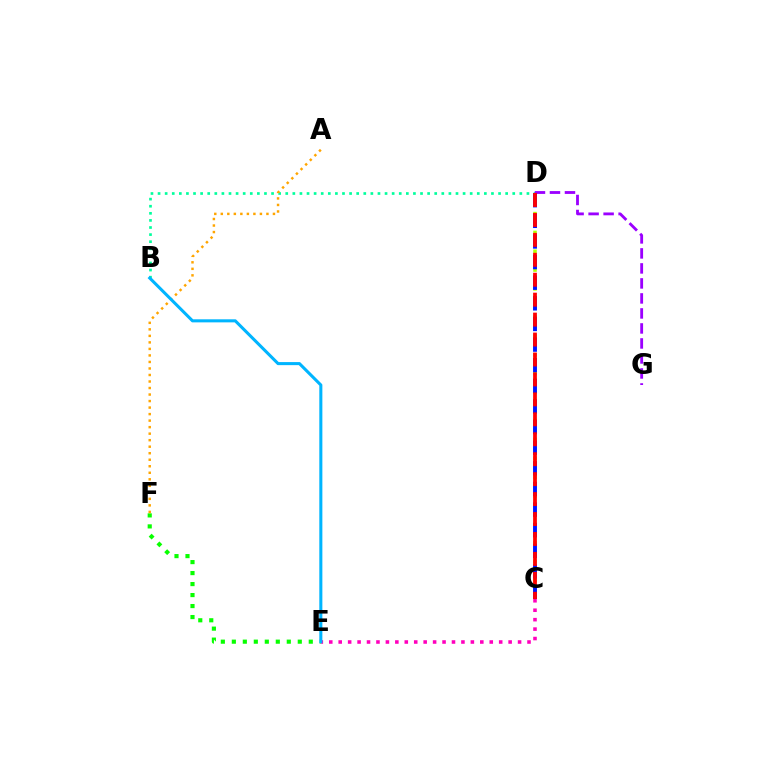{('B', 'D'): [{'color': '#00ff9d', 'line_style': 'dotted', 'thickness': 1.93}], ('E', 'F'): [{'color': '#08ff00', 'line_style': 'dotted', 'thickness': 2.99}], ('C', 'E'): [{'color': '#ff00bd', 'line_style': 'dotted', 'thickness': 2.56}], ('A', 'F'): [{'color': '#ffa500', 'line_style': 'dotted', 'thickness': 1.77}], ('C', 'D'): [{'color': '#b3ff00', 'line_style': 'dotted', 'thickness': 2.56}, {'color': '#0010ff', 'line_style': 'dashed', 'thickness': 2.8}, {'color': '#ff0000', 'line_style': 'dashed', 'thickness': 2.71}], ('D', 'G'): [{'color': '#9b00ff', 'line_style': 'dashed', 'thickness': 2.04}], ('B', 'E'): [{'color': '#00b5ff', 'line_style': 'solid', 'thickness': 2.2}]}